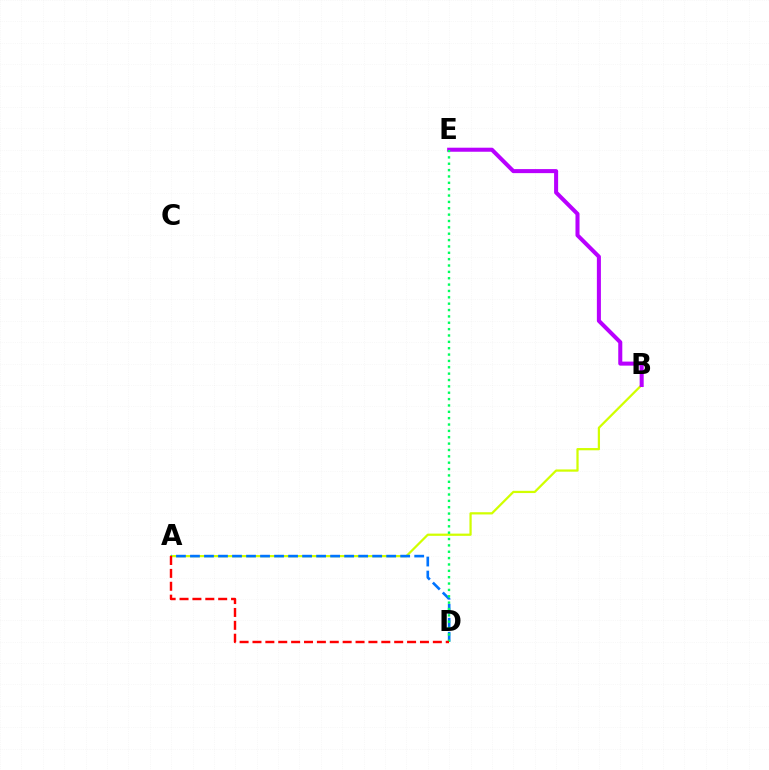{('A', 'B'): [{'color': '#d1ff00', 'line_style': 'solid', 'thickness': 1.61}], ('B', 'E'): [{'color': '#b900ff', 'line_style': 'solid', 'thickness': 2.91}], ('A', 'D'): [{'color': '#0074ff', 'line_style': 'dashed', 'thickness': 1.9}, {'color': '#ff0000', 'line_style': 'dashed', 'thickness': 1.75}], ('D', 'E'): [{'color': '#00ff5c', 'line_style': 'dotted', 'thickness': 1.73}]}